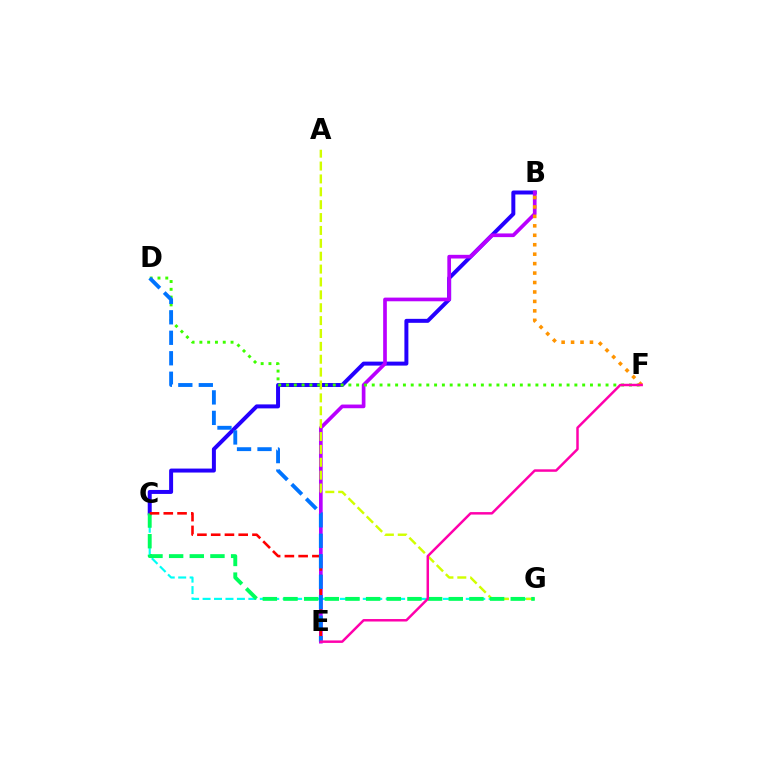{('C', 'G'): [{'color': '#00fff6', 'line_style': 'dashed', 'thickness': 1.55}, {'color': '#00ff5c', 'line_style': 'dashed', 'thickness': 2.81}], ('B', 'C'): [{'color': '#2500ff', 'line_style': 'solid', 'thickness': 2.86}], ('B', 'E'): [{'color': '#b900ff', 'line_style': 'solid', 'thickness': 2.65}], ('A', 'G'): [{'color': '#d1ff00', 'line_style': 'dashed', 'thickness': 1.75}], ('D', 'F'): [{'color': '#3dff00', 'line_style': 'dotted', 'thickness': 2.12}], ('C', 'E'): [{'color': '#ff0000', 'line_style': 'dashed', 'thickness': 1.87}], ('B', 'F'): [{'color': '#ff9400', 'line_style': 'dotted', 'thickness': 2.57}], ('D', 'E'): [{'color': '#0074ff', 'line_style': 'dashed', 'thickness': 2.78}], ('E', 'F'): [{'color': '#ff00ac', 'line_style': 'solid', 'thickness': 1.78}]}